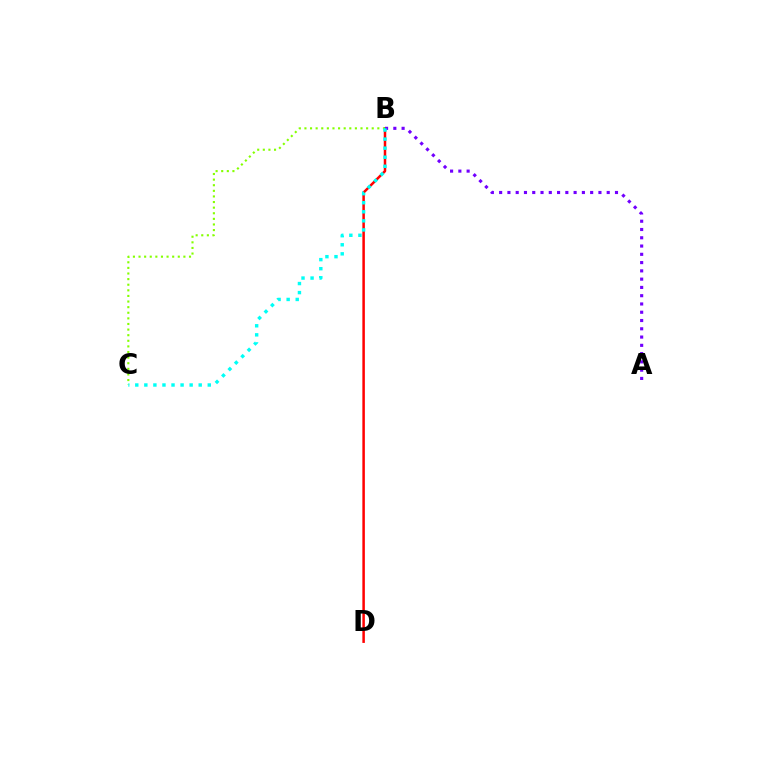{('B', 'D'): [{'color': '#ff0000', 'line_style': 'solid', 'thickness': 1.8}], ('B', 'C'): [{'color': '#84ff00', 'line_style': 'dotted', 'thickness': 1.52}, {'color': '#00fff6', 'line_style': 'dotted', 'thickness': 2.46}], ('A', 'B'): [{'color': '#7200ff', 'line_style': 'dotted', 'thickness': 2.25}]}